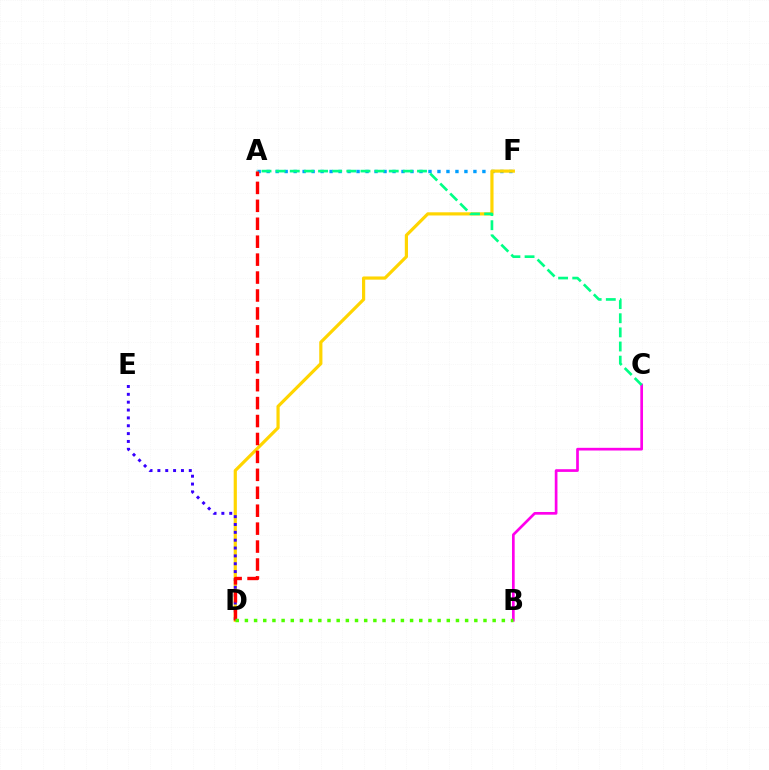{('A', 'F'): [{'color': '#009eff', 'line_style': 'dotted', 'thickness': 2.44}], ('D', 'F'): [{'color': '#ffd500', 'line_style': 'solid', 'thickness': 2.3}], ('D', 'E'): [{'color': '#3700ff', 'line_style': 'dotted', 'thickness': 2.13}], ('B', 'C'): [{'color': '#ff00ed', 'line_style': 'solid', 'thickness': 1.94}], ('A', 'C'): [{'color': '#00ff86', 'line_style': 'dashed', 'thickness': 1.92}], ('A', 'D'): [{'color': '#ff0000', 'line_style': 'dashed', 'thickness': 2.44}], ('B', 'D'): [{'color': '#4fff00', 'line_style': 'dotted', 'thickness': 2.49}]}